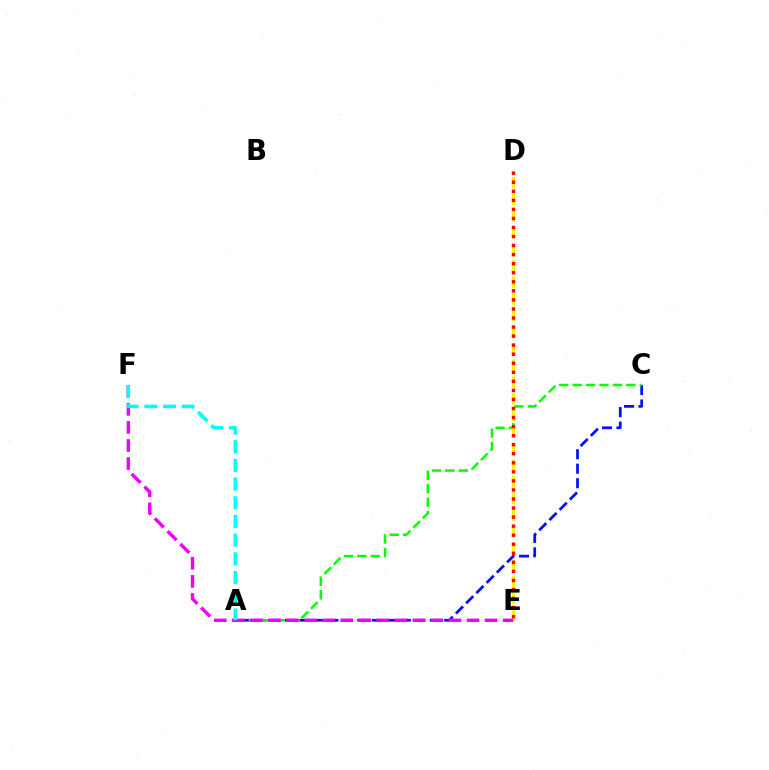{('A', 'C'): [{'color': '#0010ff', 'line_style': 'dashed', 'thickness': 1.97}, {'color': '#08ff00', 'line_style': 'dashed', 'thickness': 1.82}], ('D', 'E'): [{'color': '#fcf500', 'line_style': 'dashed', 'thickness': 2.26}, {'color': '#ff0000', 'line_style': 'dotted', 'thickness': 2.46}], ('E', 'F'): [{'color': '#ee00ff', 'line_style': 'dashed', 'thickness': 2.45}], ('A', 'F'): [{'color': '#00fff6', 'line_style': 'dashed', 'thickness': 2.54}]}